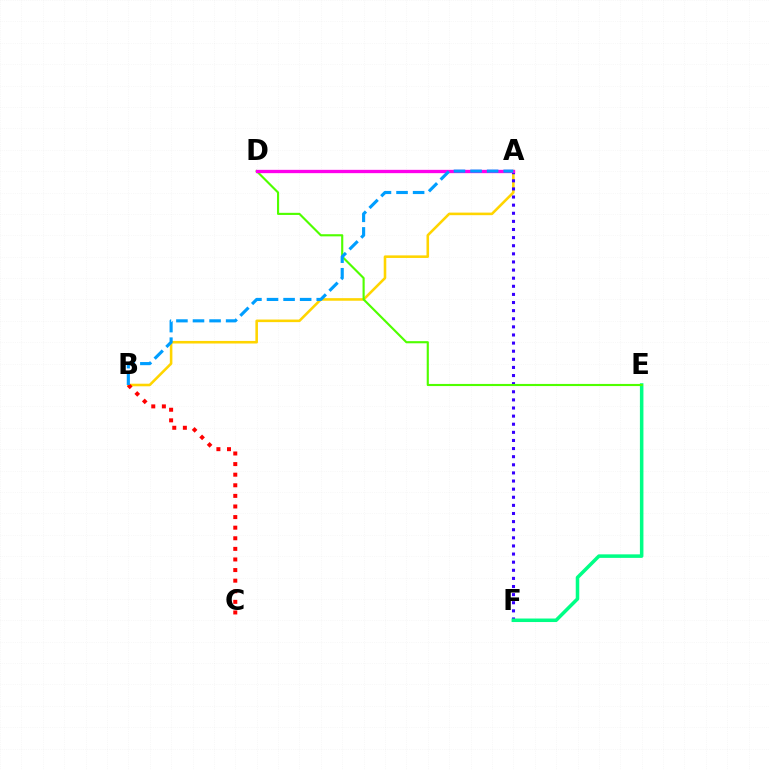{('A', 'B'): [{'color': '#ffd500', 'line_style': 'solid', 'thickness': 1.86}, {'color': '#009eff', 'line_style': 'dashed', 'thickness': 2.25}], ('A', 'F'): [{'color': '#3700ff', 'line_style': 'dotted', 'thickness': 2.2}], ('E', 'F'): [{'color': '#00ff86', 'line_style': 'solid', 'thickness': 2.54}], ('D', 'E'): [{'color': '#4fff00', 'line_style': 'solid', 'thickness': 1.54}], ('B', 'C'): [{'color': '#ff0000', 'line_style': 'dotted', 'thickness': 2.88}], ('A', 'D'): [{'color': '#ff00ed', 'line_style': 'solid', 'thickness': 2.39}]}